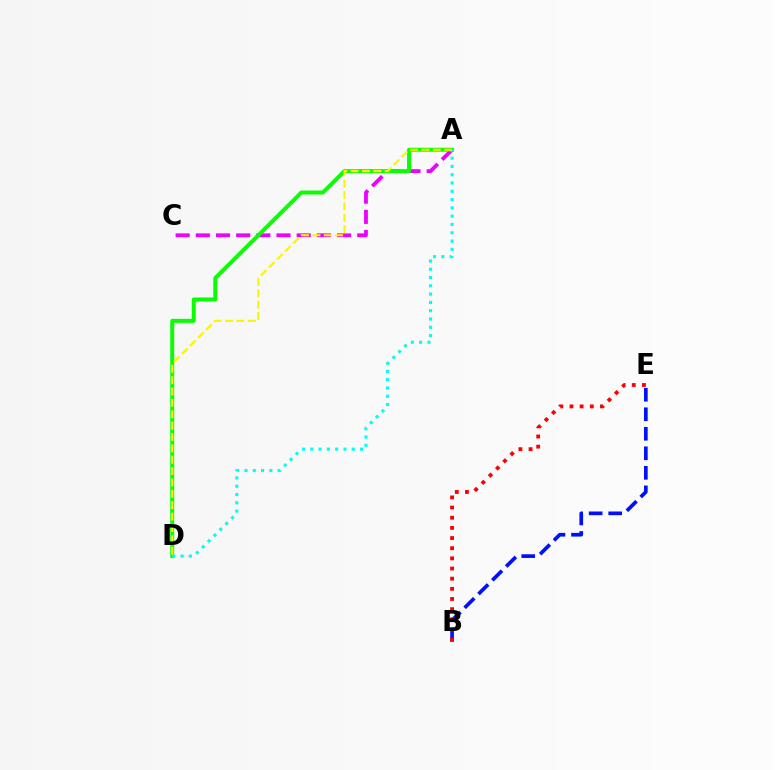{('A', 'C'): [{'color': '#ee00ff', 'line_style': 'dashed', 'thickness': 2.74}], ('A', 'D'): [{'color': '#08ff00', 'line_style': 'solid', 'thickness': 2.85}, {'color': '#00fff6', 'line_style': 'dotted', 'thickness': 2.25}, {'color': '#fcf500', 'line_style': 'dashed', 'thickness': 1.54}], ('B', 'E'): [{'color': '#0010ff', 'line_style': 'dashed', 'thickness': 2.65}, {'color': '#ff0000', 'line_style': 'dotted', 'thickness': 2.76}]}